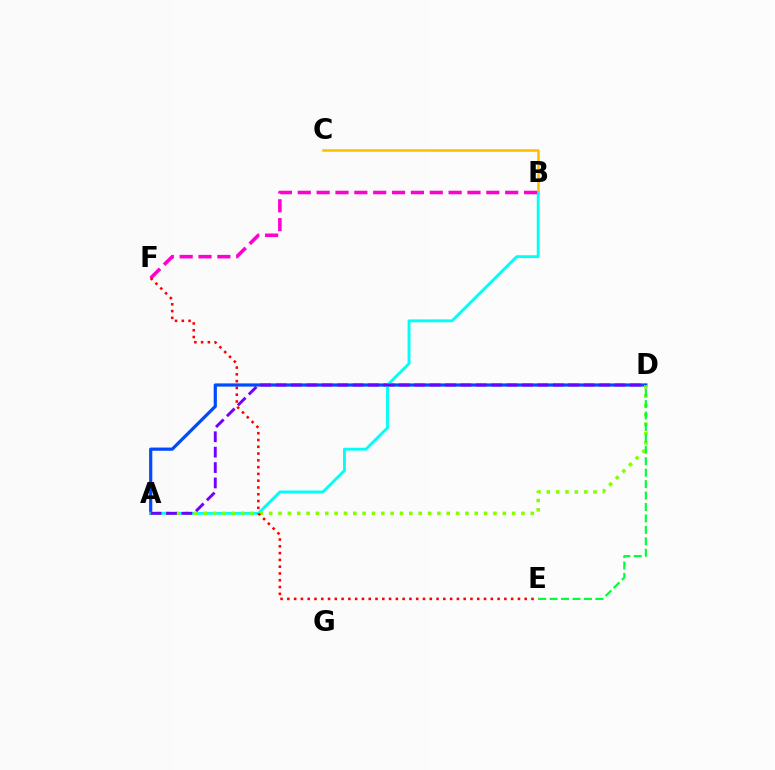{('B', 'C'): [{'color': '#ffbd00', 'line_style': 'solid', 'thickness': 1.82}], ('A', 'D'): [{'color': '#004bff', 'line_style': 'solid', 'thickness': 2.31}, {'color': '#84ff00', 'line_style': 'dotted', 'thickness': 2.54}, {'color': '#7200ff', 'line_style': 'dashed', 'thickness': 2.09}], ('A', 'B'): [{'color': '#00fff6', 'line_style': 'solid', 'thickness': 2.08}], ('B', 'F'): [{'color': '#ff00cf', 'line_style': 'dashed', 'thickness': 2.56}], ('D', 'E'): [{'color': '#00ff39', 'line_style': 'dashed', 'thickness': 1.55}], ('E', 'F'): [{'color': '#ff0000', 'line_style': 'dotted', 'thickness': 1.84}]}